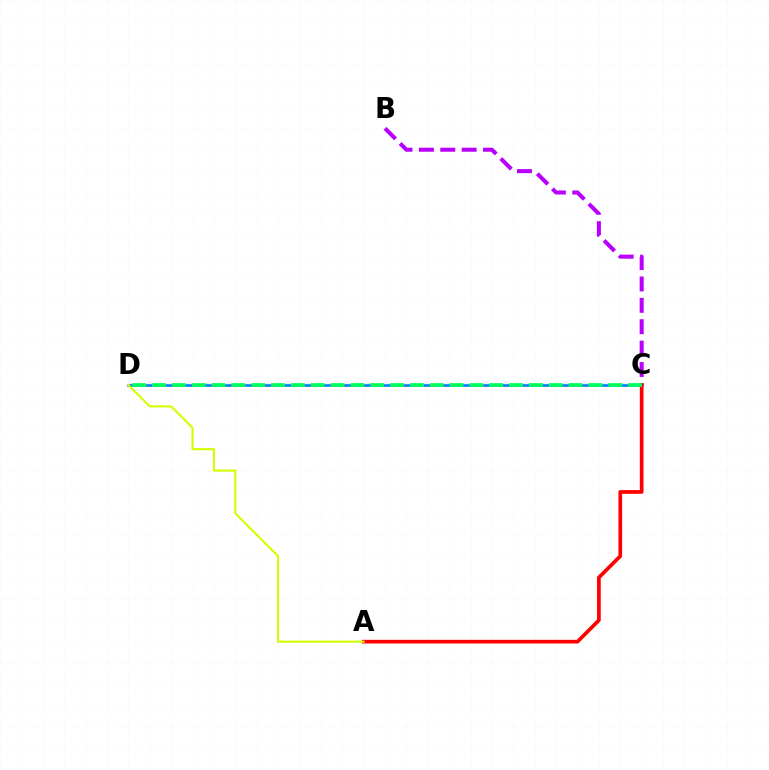{('B', 'C'): [{'color': '#b900ff', 'line_style': 'dashed', 'thickness': 2.91}], ('C', 'D'): [{'color': '#0074ff', 'line_style': 'solid', 'thickness': 1.81}, {'color': '#00ff5c', 'line_style': 'dashed', 'thickness': 2.69}], ('A', 'C'): [{'color': '#ff0000', 'line_style': 'solid', 'thickness': 2.66}], ('A', 'D'): [{'color': '#d1ff00', 'line_style': 'solid', 'thickness': 1.51}]}